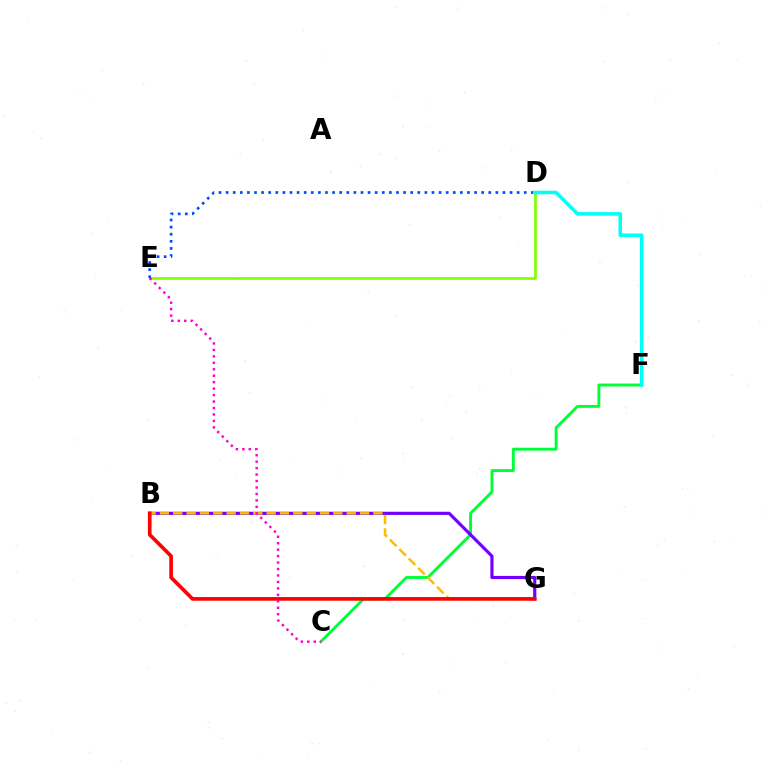{('D', 'E'): [{'color': '#84ff00', 'line_style': 'solid', 'thickness': 1.96}, {'color': '#004bff', 'line_style': 'dotted', 'thickness': 1.93}], ('C', 'F'): [{'color': '#00ff39', 'line_style': 'solid', 'thickness': 2.1}], ('B', 'G'): [{'color': '#7200ff', 'line_style': 'solid', 'thickness': 2.28}, {'color': '#ffbd00', 'line_style': 'dashed', 'thickness': 1.81}, {'color': '#ff0000', 'line_style': 'solid', 'thickness': 2.64}], ('D', 'F'): [{'color': '#00fff6', 'line_style': 'solid', 'thickness': 2.56}], ('C', 'E'): [{'color': '#ff00cf', 'line_style': 'dotted', 'thickness': 1.75}]}